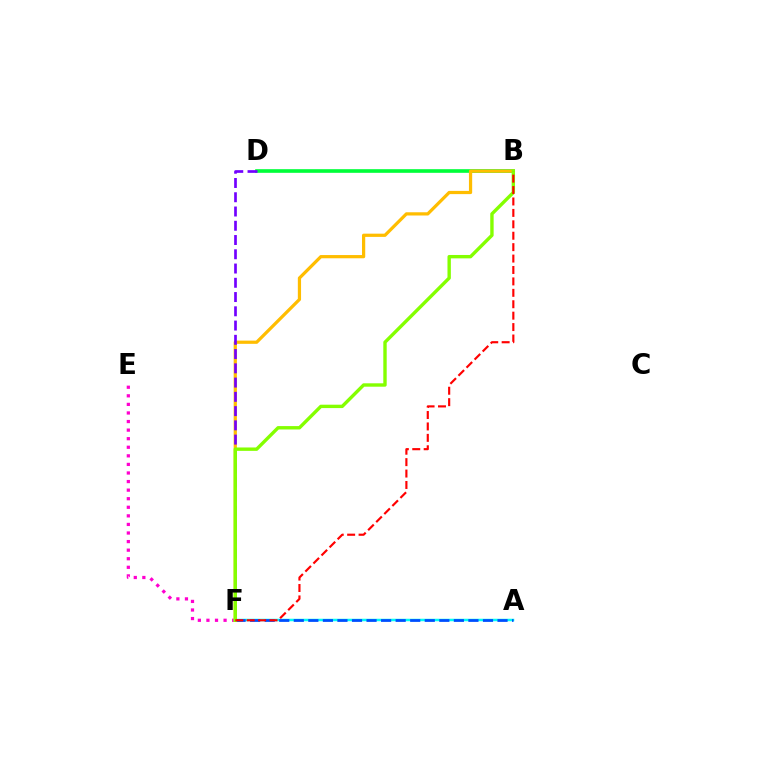{('B', 'D'): [{'color': '#00ff39', 'line_style': 'solid', 'thickness': 2.62}], ('E', 'F'): [{'color': '#ff00cf', 'line_style': 'dotted', 'thickness': 2.33}], ('A', 'F'): [{'color': '#00fff6', 'line_style': 'solid', 'thickness': 1.8}, {'color': '#004bff', 'line_style': 'dashed', 'thickness': 1.98}], ('B', 'F'): [{'color': '#ffbd00', 'line_style': 'solid', 'thickness': 2.32}, {'color': '#84ff00', 'line_style': 'solid', 'thickness': 2.44}, {'color': '#ff0000', 'line_style': 'dashed', 'thickness': 1.55}], ('D', 'F'): [{'color': '#7200ff', 'line_style': 'dashed', 'thickness': 1.94}]}